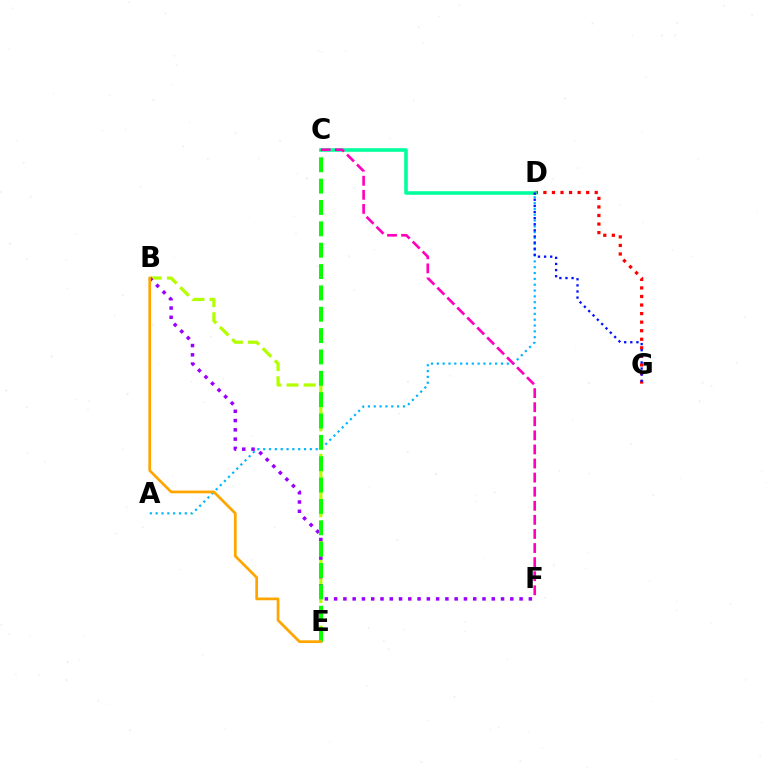{('A', 'D'): [{'color': '#00b5ff', 'line_style': 'dotted', 'thickness': 1.58}], ('D', 'G'): [{'color': '#ff0000', 'line_style': 'dotted', 'thickness': 2.32}, {'color': '#0010ff', 'line_style': 'dotted', 'thickness': 1.66}], ('B', 'E'): [{'color': '#b3ff00', 'line_style': 'dashed', 'thickness': 2.33}, {'color': '#ffa500', 'line_style': 'solid', 'thickness': 1.96}], ('B', 'F'): [{'color': '#9b00ff', 'line_style': 'dotted', 'thickness': 2.52}], ('C', 'D'): [{'color': '#00ff9d', 'line_style': 'solid', 'thickness': 2.59}], ('C', 'E'): [{'color': '#08ff00', 'line_style': 'dashed', 'thickness': 2.9}], ('C', 'F'): [{'color': '#ff00bd', 'line_style': 'dashed', 'thickness': 1.91}]}